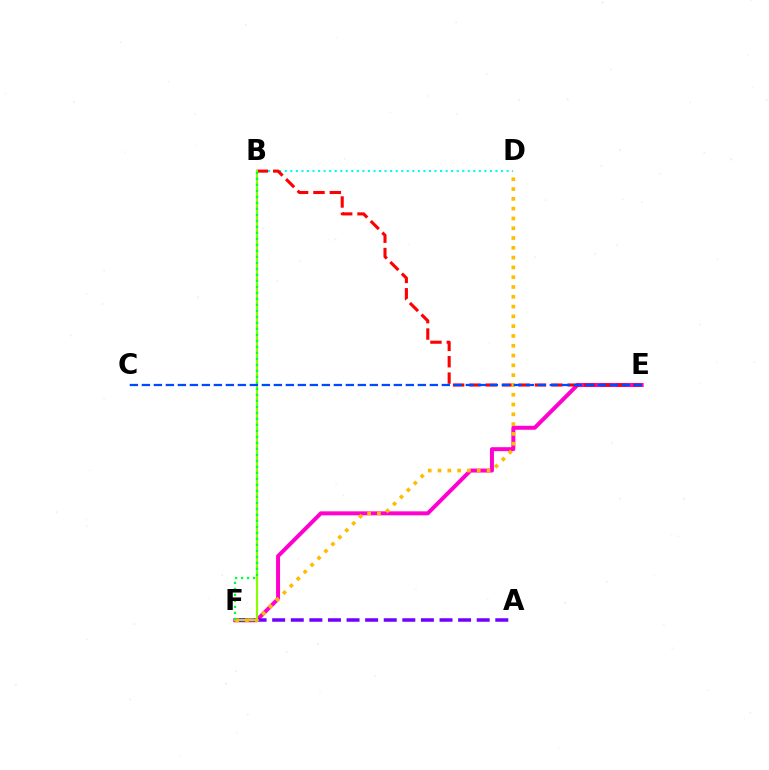{('E', 'F'): [{'color': '#ff00cf', 'line_style': 'solid', 'thickness': 2.86}], ('B', 'D'): [{'color': '#00fff6', 'line_style': 'dotted', 'thickness': 1.51}], ('B', 'E'): [{'color': '#ff0000', 'line_style': 'dashed', 'thickness': 2.22}], ('A', 'F'): [{'color': '#7200ff', 'line_style': 'dashed', 'thickness': 2.53}], ('B', 'F'): [{'color': '#84ff00', 'line_style': 'solid', 'thickness': 1.54}, {'color': '#00ff39', 'line_style': 'dotted', 'thickness': 1.63}], ('D', 'F'): [{'color': '#ffbd00', 'line_style': 'dotted', 'thickness': 2.66}], ('C', 'E'): [{'color': '#004bff', 'line_style': 'dashed', 'thickness': 1.63}]}